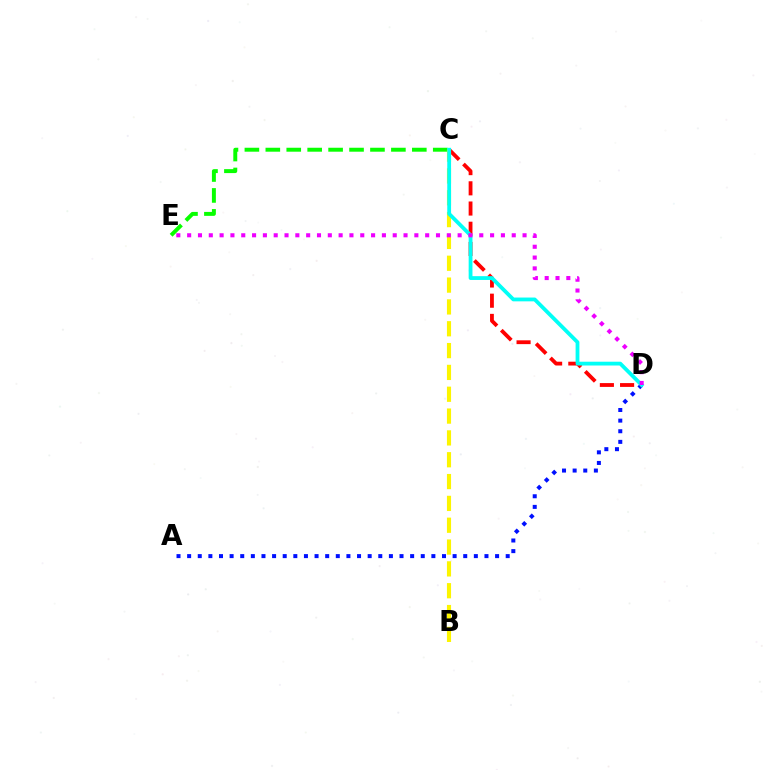{('A', 'D'): [{'color': '#0010ff', 'line_style': 'dotted', 'thickness': 2.89}], ('C', 'D'): [{'color': '#ff0000', 'line_style': 'dashed', 'thickness': 2.74}, {'color': '#00fff6', 'line_style': 'solid', 'thickness': 2.74}], ('C', 'E'): [{'color': '#08ff00', 'line_style': 'dashed', 'thickness': 2.84}], ('B', 'C'): [{'color': '#fcf500', 'line_style': 'dashed', 'thickness': 2.97}], ('D', 'E'): [{'color': '#ee00ff', 'line_style': 'dotted', 'thickness': 2.94}]}